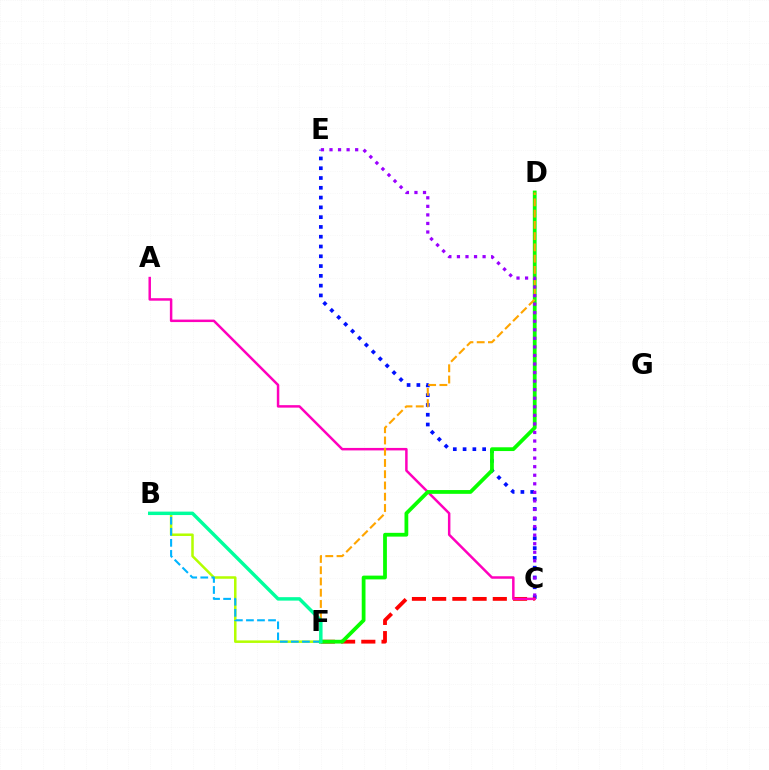{('B', 'F'): [{'color': '#b3ff00', 'line_style': 'solid', 'thickness': 1.81}, {'color': '#00b5ff', 'line_style': 'dashed', 'thickness': 1.5}, {'color': '#00ff9d', 'line_style': 'solid', 'thickness': 2.48}], ('C', 'E'): [{'color': '#0010ff', 'line_style': 'dotted', 'thickness': 2.66}, {'color': '#9b00ff', 'line_style': 'dotted', 'thickness': 2.32}], ('C', 'F'): [{'color': '#ff0000', 'line_style': 'dashed', 'thickness': 2.75}], ('A', 'C'): [{'color': '#ff00bd', 'line_style': 'solid', 'thickness': 1.79}], ('D', 'F'): [{'color': '#08ff00', 'line_style': 'solid', 'thickness': 2.72}, {'color': '#ffa500', 'line_style': 'dashed', 'thickness': 1.53}]}